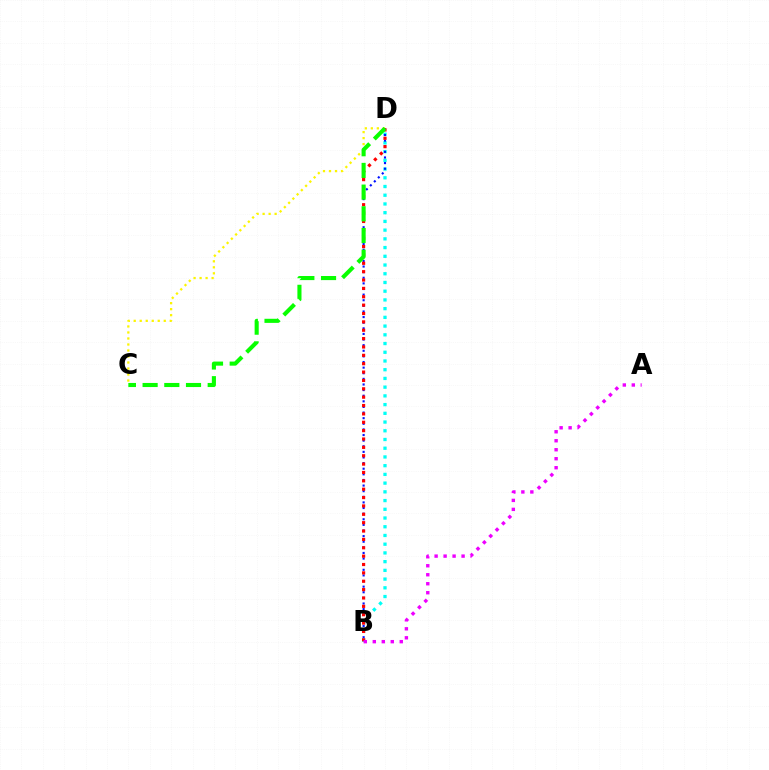{('B', 'D'): [{'color': '#00fff6', 'line_style': 'dotted', 'thickness': 2.37}, {'color': '#0010ff', 'line_style': 'dotted', 'thickness': 1.53}, {'color': '#ff0000', 'line_style': 'dotted', 'thickness': 2.27}], ('C', 'D'): [{'color': '#fcf500', 'line_style': 'dotted', 'thickness': 1.63}, {'color': '#08ff00', 'line_style': 'dashed', 'thickness': 2.95}], ('A', 'B'): [{'color': '#ee00ff', 'line_style': 'dotted', 'thickness': 2.44}]}